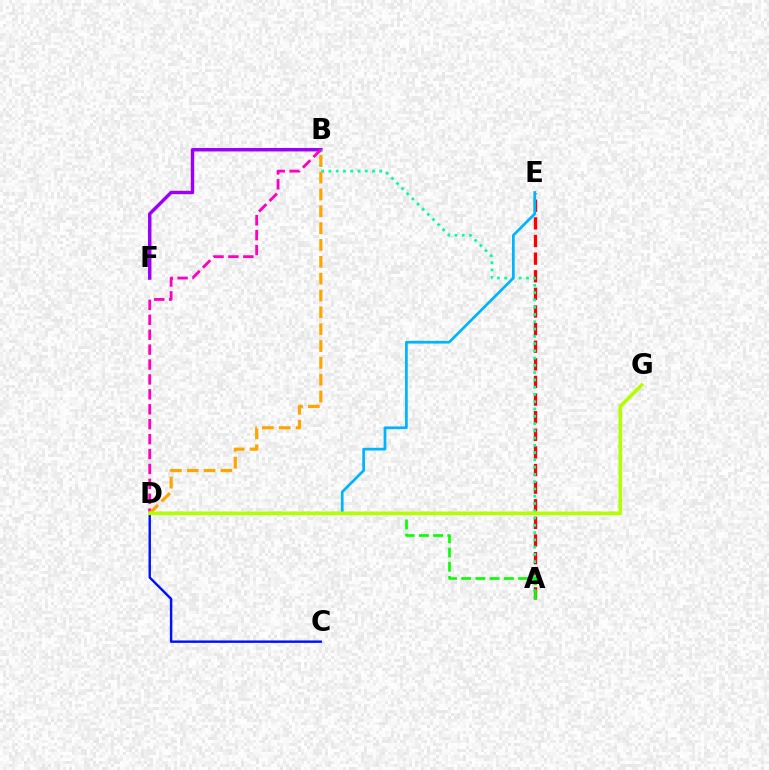{('B', 'F'): [{'color': '#9b00ff', 'line_style': 'solid', 'thickness': 2.47}], ('A', 'E'): [{'color': '#ff0000', 'line_style': 'dashed', 'thickness': 2.39}], ('A', 'B'): [{'color': '#00ff9d', 'line_style': 'dotted', 'thickness': 1.98}], ('B', 'D'): [{'color': '#ff00bd', 'line_style': 'dashed', 'thickness': 2.03}, {'color': '#ffa500', 'line_style': 'dashed', 'thickness': 2.29}], ('C', 'D'): [{'color': '#0010ff', 'line_style': 'solid', 'thickness': 1.74}], ('A', 'D'): [{'color': '#08ff00', 'line_style': 'dashed', 'thickness': 1.93}], ('D', 'E'): [{'color': '#00b5ff', 'line_style': 'solid', 'thickness': 1.96}], ('D', 'G'): [{'color': '#b3ff00', 'line_style': 'solid', 'thickness': 2.6}]}